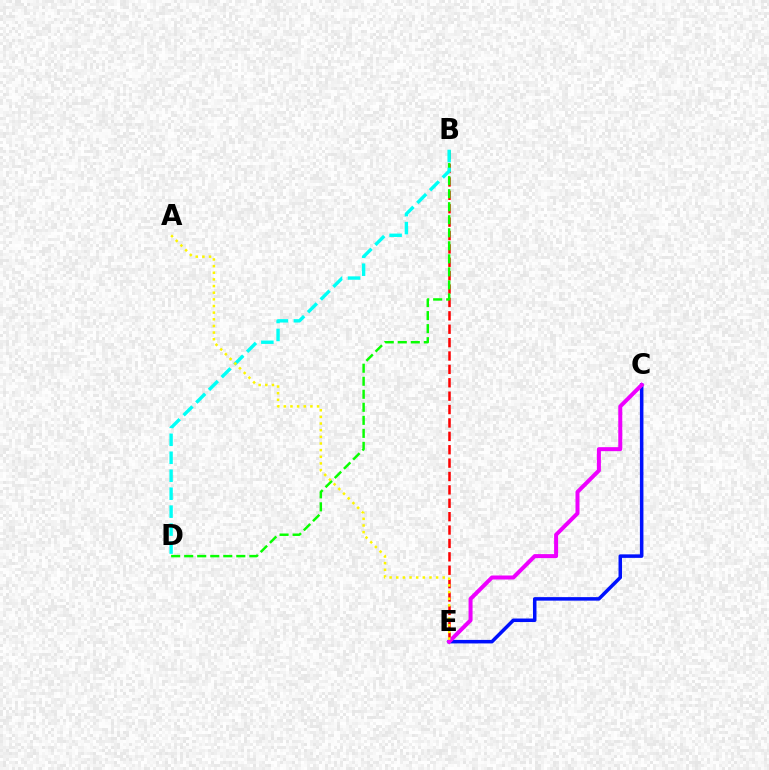{('B', 'E'): [{'color': '#ff0000', 'line_style': 'dashed', 'thickness': 1.82}], ('C', 'E'): [{'color': '#0010ff', 'line_style': 'solid', 'thickness': 2.53}, {'color': '#ee00ff', 'line_style': 'solid', 'thickness': 2.88}], ('B', 'D'): [{'color': '#08ff00', 'line_style': 'dashed', 'thickness': 1.77}, {'color': '#00fff6', 'line_style': 'dashed', 'thickness': 2.44}], ('A', 'E'): [{'color': '#fcf500', 'line_style': 'dotted', 'thickness': 1.81}]}